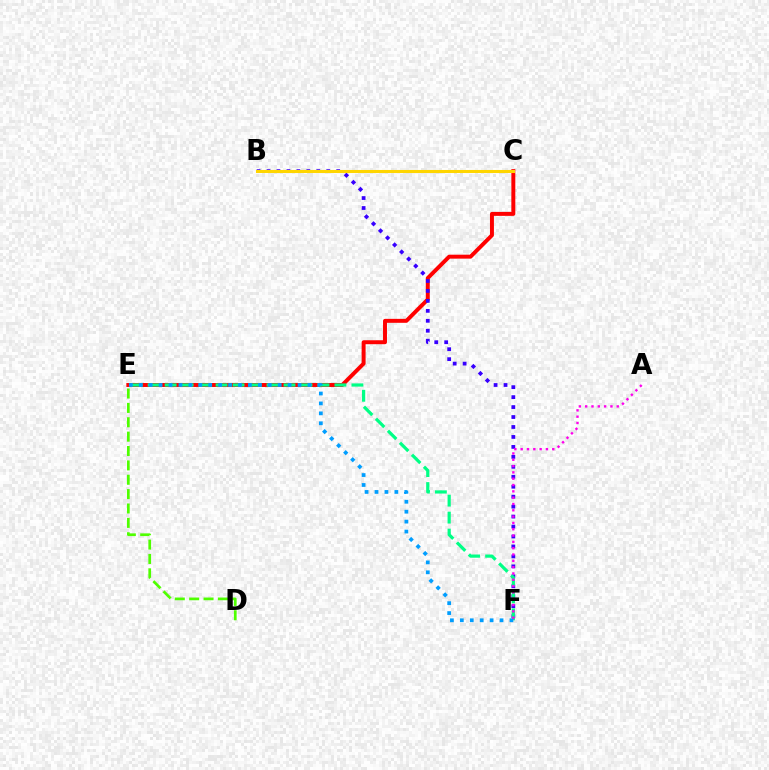{('C', 'E'): [{'color': '#ff0000', 'line_style': 'solid', 'thickness': 2.85}], ('B', 'F'): [{'color': '#3700ff', 'line_style': 'dotted', 'thickness': 2.7}], ('E', 'F'): [{'color': '#00ff86', 'line_style': 'dashed', 'thickness': 2.31}, {'color': '#009eff', 'line_style': 'dotted', 'thickness': 2.7}], ('B', 'C'): [{'color': '#ffd500', 'line_style': 'solid', 'thickness': 2.2}], ('D', 'E'): [{'color': '#4fff00', 'line_style': 'dashed', 'thickness': 1.95}], ('A', 'F'): [{'color': '#ff00ed', 'line_style': 'dotted', 'thickness': 1.72}]}